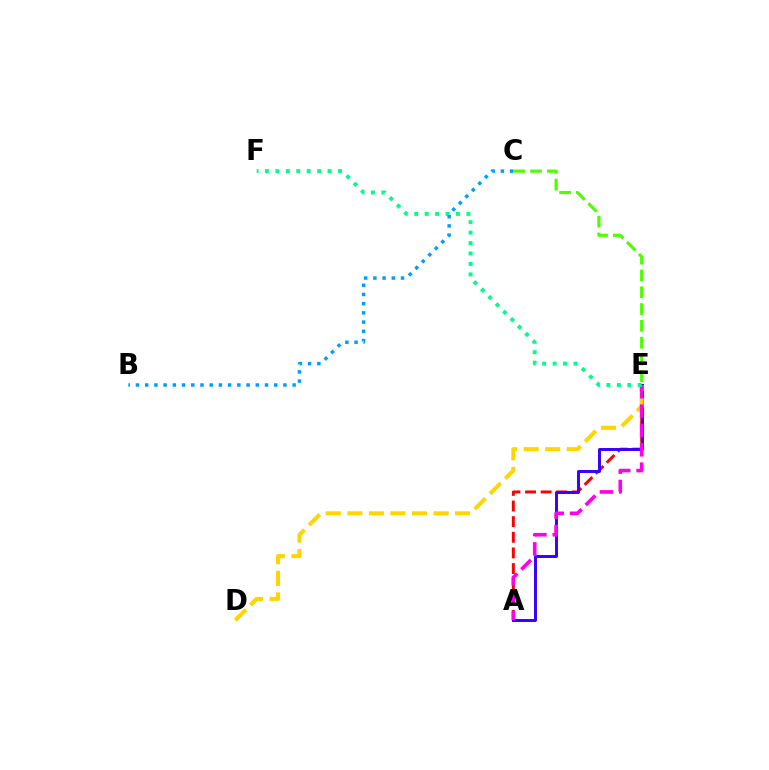{('A', 'E'): [{'color': '#ff0000', 'line_style': 'dashed', 'thickness': 2.12}, {'color': '#3700ff', 'line_style': 'solid', 'thickness': 2.13}, {'color': '#ff00ed', 'line_style': 'dashed', 'thickness': 2.63}], ('D', 'E'): [{'color': '#ffd500', 'line_style': 'dashed', 'thickness': 2.93}], ('C', 'E'): [{'color': '#4fff00', 'line_style': 'dashed', 'thickness': 2.28}], ('E', 'F'): [{'color': '#00ff86', 'line_style': 'dotted', 'thickness': 2.84}], ('B', 'C'): [{'color': '#009eff', 'line_style': 'dotted', 'thickness': 2.5}]}